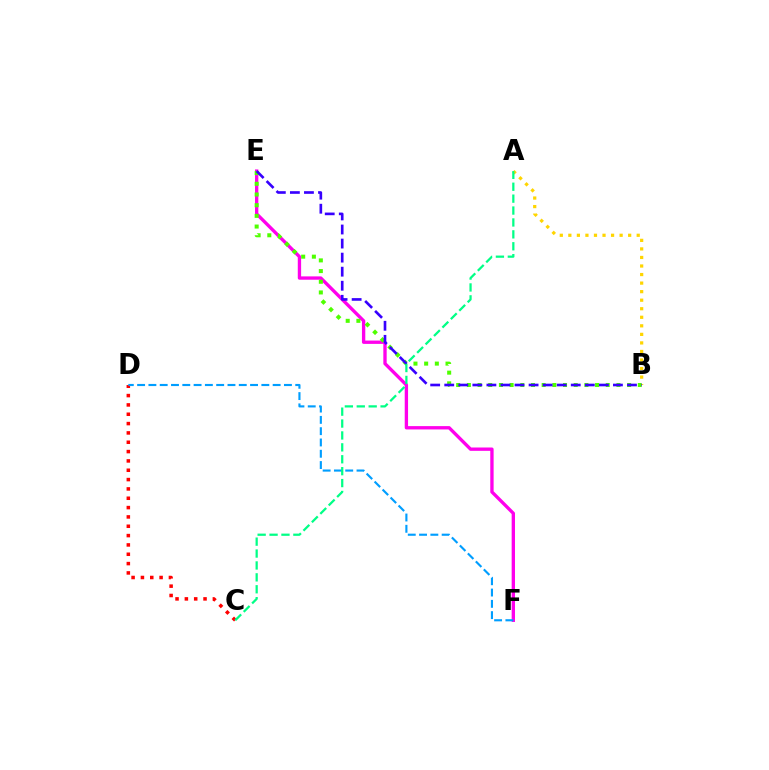{('C', 'D'): [{'color': '#ff0000', 'line_style': 'dotted', 'thickness': 2.54}], ('E', 'F'): [{'color': '#ff00ed', 'line_style': 'solid', 'thickness': 2.4}], ('A', 'B'): [{'color': '#ffd500', 'line_style': 'dotted', 'thickness': 2.32}], ('D', 'F'): [{'color': '#009eff', 'line_style': 'dashed', 'thickness': 1.53}], ('B', 'E'): [{'color': '#4fff00', 'line_style': 'dotted', 'thickness': 2.9}, {'color': '#3700ff', 'line_style': 'dashed', 'thickness': 1.91}], ('A', 'C'): [{'color': '#00ff86', 'line_style': 'dashed', 'thickness': 1.62}]}